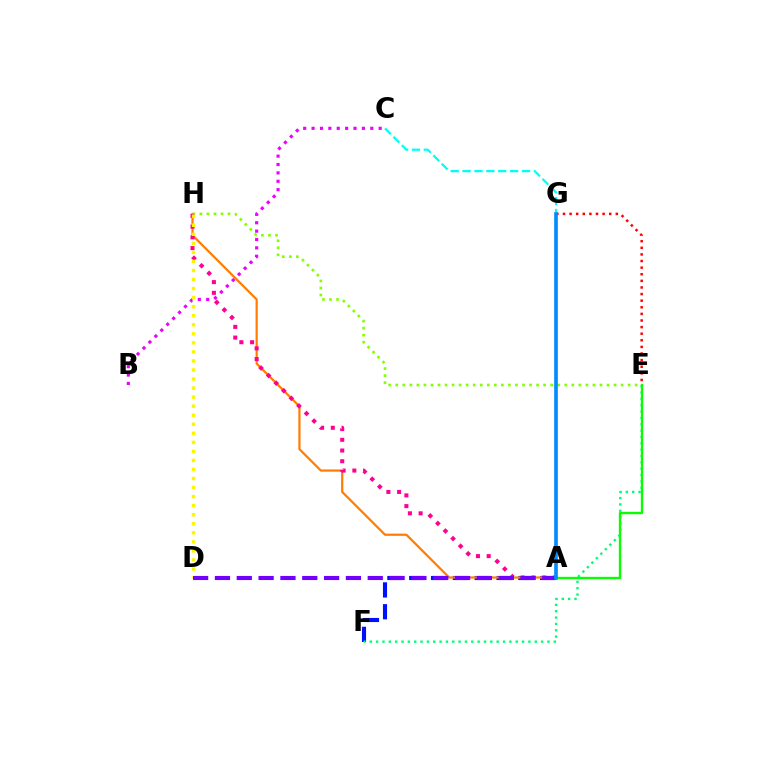{('A', 'F'): [{'color': '#0010ff', 'line_style': 'dashed', 'thickness': 2.96}], ('E', 'F'): [{'color': '#00ff74', 'line_style': 'dotted', 'thickness': 1.72}], ('A', 'H'): [{'color': '#ff7c00', 'line_style': 'solid', 'thickness': 1.59}, {'color': '#ff0094', 'line_style': 'dotted', 'thickness': 2.91}], ('E', 'H'): [{'color': '#84ff00', 'line_style': 'dotted', 'thickness': 1.91}], ('B', 'C'): [{'color': '#ee00ff', 'line_style': 'dotted', 'thickness': 2.28}], ('E', 'G'): [{'color': '#ff0000', 'line_style': 'dotted', 'thickness': 1.8}], ('C', 'G'): [{'color': '#00fff6', 'line_style': 'dashed', 'thickness': 1.62}], ('D', 'H'): [{'color': '#fcf500', 'line_style': 'dotted', 'thickness': 2.46}], ('A', 'D'): [{'color': '#7200ff', 'line_style': 'dashed', 'thickness': 2.97}], ('A', 'E'): [{'color': '#08ff00', 'line_style': 'solid', 'thickness': 1.69}], ('A', 'G'): [{'color': '#008cff', 'line_style': 'solid', 'thickness': 2.64}]}